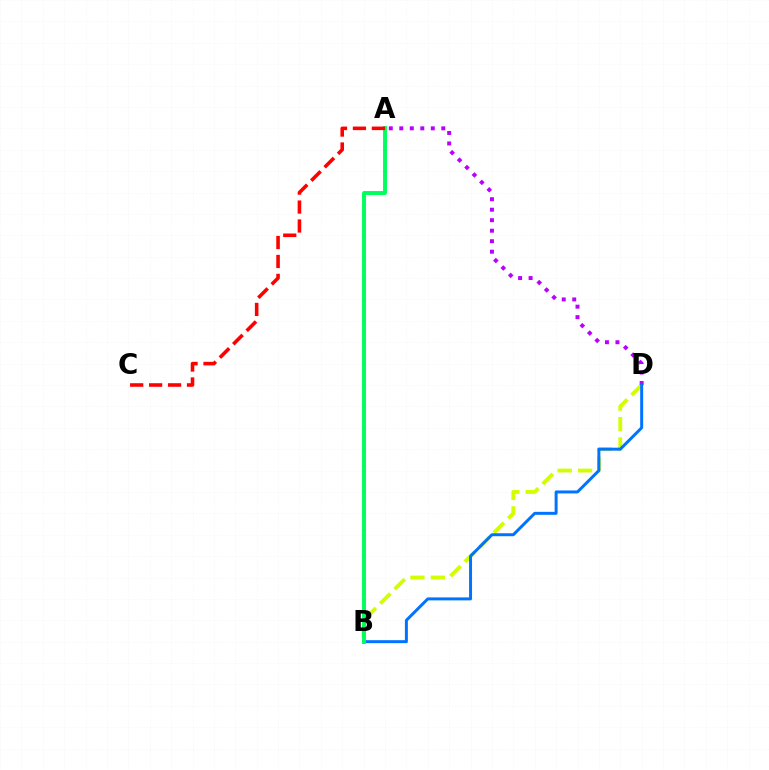{('B', 'D'): [{'color': '#d1ff00', 'line_style': 'dashed', 'thickness': 2.77}, {'color': '#0074ff', 'line_style': 'solid', 'thickness': 2.14}], ('A', 'D'): [{'color': '#b900ff', 'line_style': 'dotted', 'thickness': 2.85}], ('A', 'B'): [{'color': '#00ff5c', 'line_style': 'solid', 'thickness': 2.82}], ('A', 'C'): [{'color': '#ff0000', 'line_style': 'dashed', 'thickness': 2.57}]}